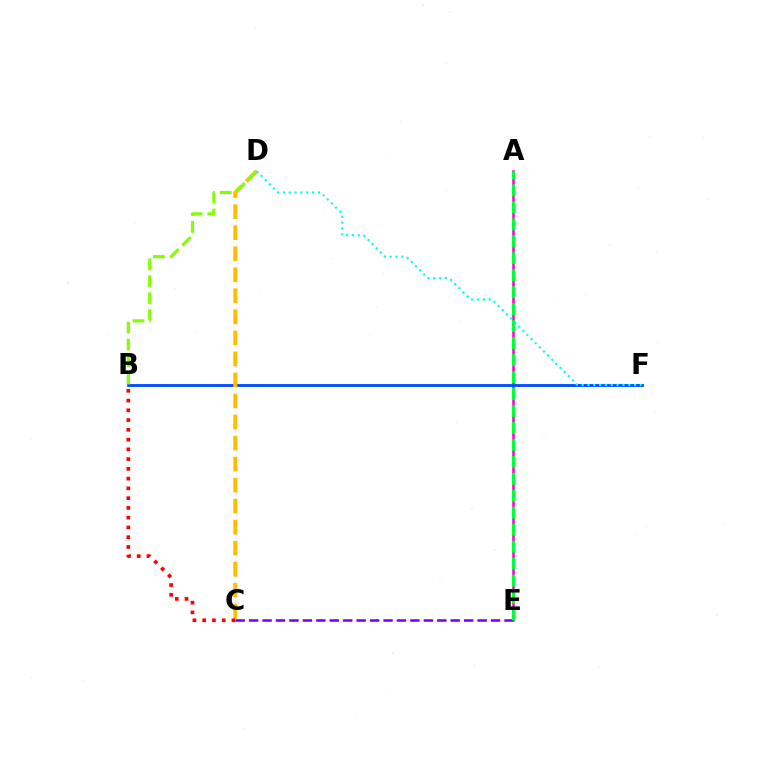{('A', 'E'): [{'color': '#ff00cf', 'line_style': 'solid', 'thickness': 1.81}, {'color': '#00ff39', 'line_style': 'dashed', 'thickness': 2.3}], ('B', 'F'): [{'color': '#004bff', 'line_style': 'solid', 'thickness': 2.04}], ('C', 'D'): [{'color': '#ffbd00', 'line_style': 'dashed', 'thickness': 2.86}], ('B', 'D'): [{'color': '#84ff00', 'line_style': 'dashed', 'thickness': 2.3}], ('D', 'F'): [{'color': '#00fff6', 'line_style': 'dotted', 'thickness': 1.59}], ('B', 'C'): [{'color': '#ff0000', 'line_style': 'dotted', 'thickness': 2.65}], ('C', 'E'): [{'color': '#7200ff', 'line_style': 'dashed', 'thickness': 1.83}]}